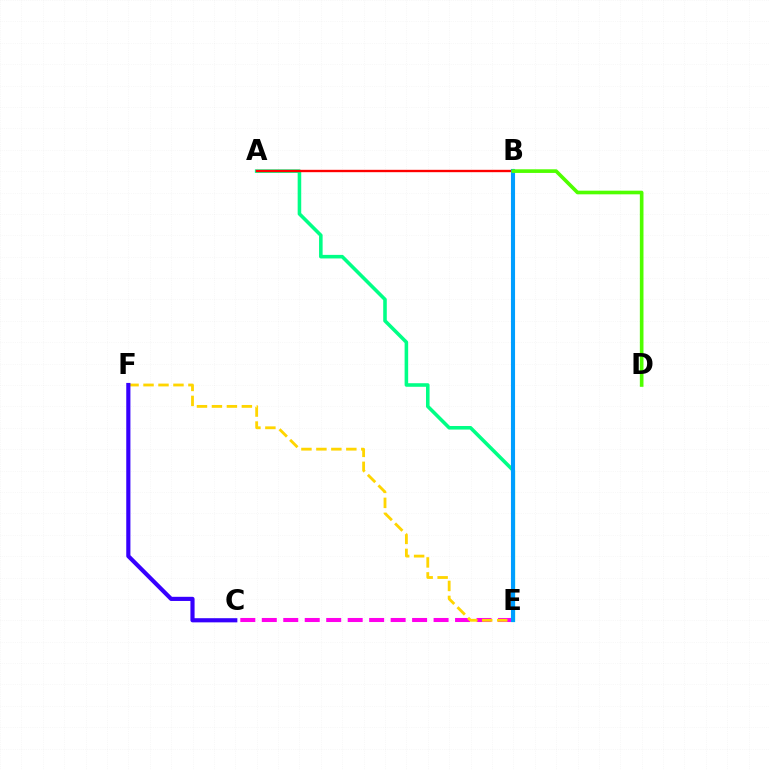{('C', 'E'): [{'color': '#ff00ed', 'line_style': 'dashed', 'thickness': 2.92}], ('E', 'F'): [{'color': '#ffd500', 'line_style': 'dashed', 'thickness': 2.03}], ('A', 'E'): [{'color': '#00ff86', 'line_style': 'solid', 'thickness': 2.57}], ('A', 'B'): [{'color': '#ff0000', 'line_style': 'solid', 'thickness': 1.7}], ('B', 'E'): [{'color': '#009eff', 'line_style': 'solid', 'thickness': 2.95}], ('C', 'F'): [{'color': '#3700ff', 'line_style': 'solid', 'thickness': 2.99}], ('B', 'D'): [{'color': '#4fff00', 'line_style': 'solid', 'thickness': 2.62}]}